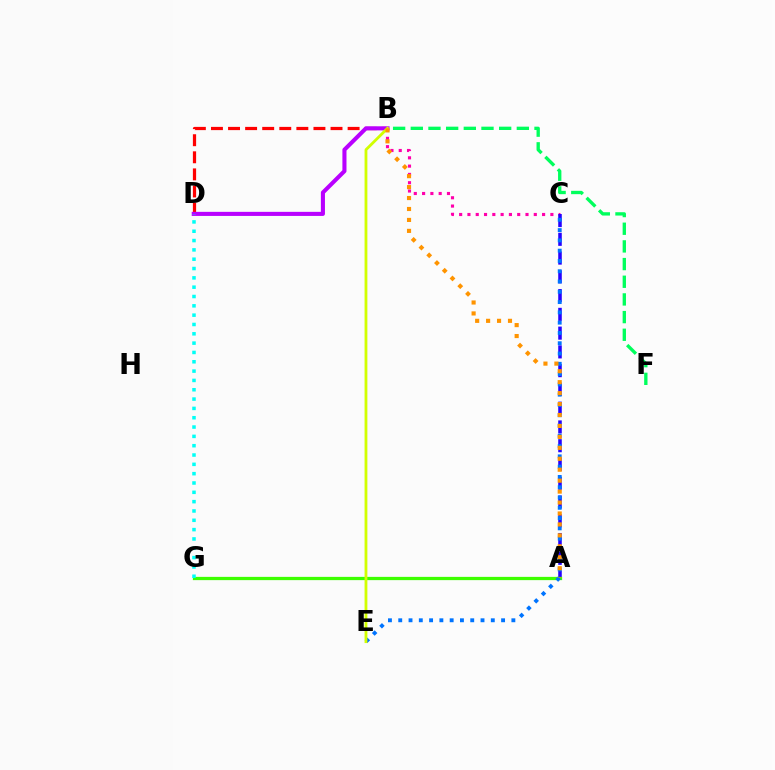{('B', 'D'): [{'color': '#ff0000', 'line_style': 'dashed', 'thickness': 2.32}, {'color': '#b900ff', 'line_style': 'solid', 'thickness': 2.94}], ('B', 'C'): [{'color': '#ff00ac', 'line_style': 'dotted', 'thickness': 2.25}], ('A', 'C'): [{'color': '#2500ff', 'line_style': 'dashed', 'thickness': 2.55}], ('A', 'G'): [{'color': '#3dff00', 'line_style': 'solid', 'thickness': 2.35}], ('C', 'E'): [{'color': '#0074ff', 'line_style': 'dotted', 'thickness': 2.79}], ('D', 'G'): [{'color': '#00fff6', 'line_style': 'dotted', 'thickness': 2.53}], ('B', 'F'): [{'color': '#00ff5c', 'line_style': 'dashed', 'thickness': 2.4}], ('B', 'E'): [{'color': '#d1ff00', 'line_style': 'solid', 'thickness': 2.02}], ('A', 'B'): [{'color': '#ff9400', 'line_style': 'dotted', 'thickness': 2.97}]}